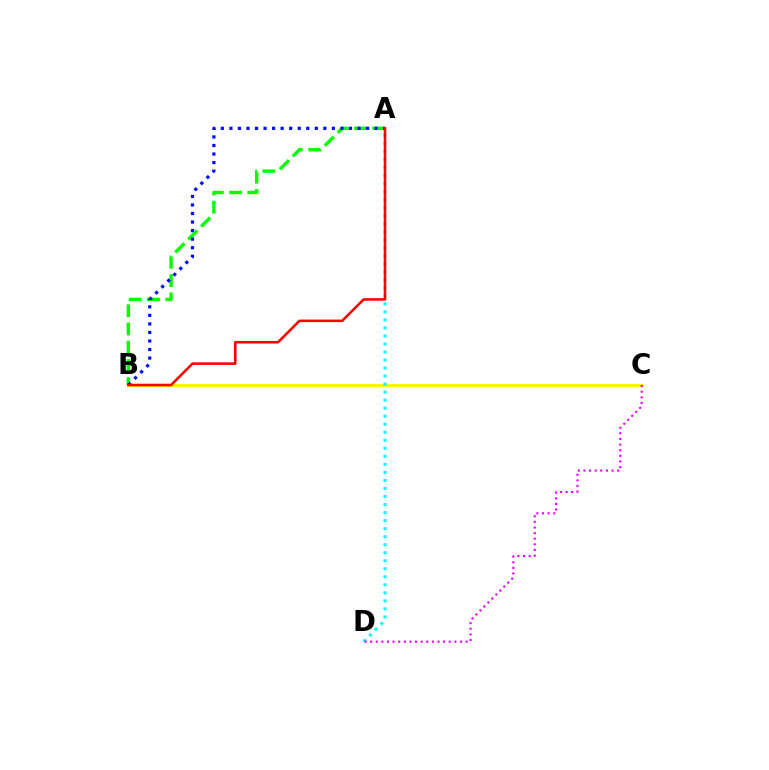{('A', 'B'): [{'color': '#08ff00', 'line_style': 'dashed', 'thickness': 2.47}, {'color': '#0010ff', 'line_style': 'dotted', 'thickness': 2.32}, {'color': '#ff0000', 'line_style': 'solid', 'thickness': 1.83}], ('B', 'C'): [{'color': '#fcf500', 'line_style': 'solid', 'thickness': 2.08}], ('A', 'D'): [{'color': '#00fff6', 'line_style': 'dotted', 'thickness': 2.18}], ('C', 'D'): [{'color': '#ee00ff', 'line_style': 'dotted', 'thickness': 1.53}]}